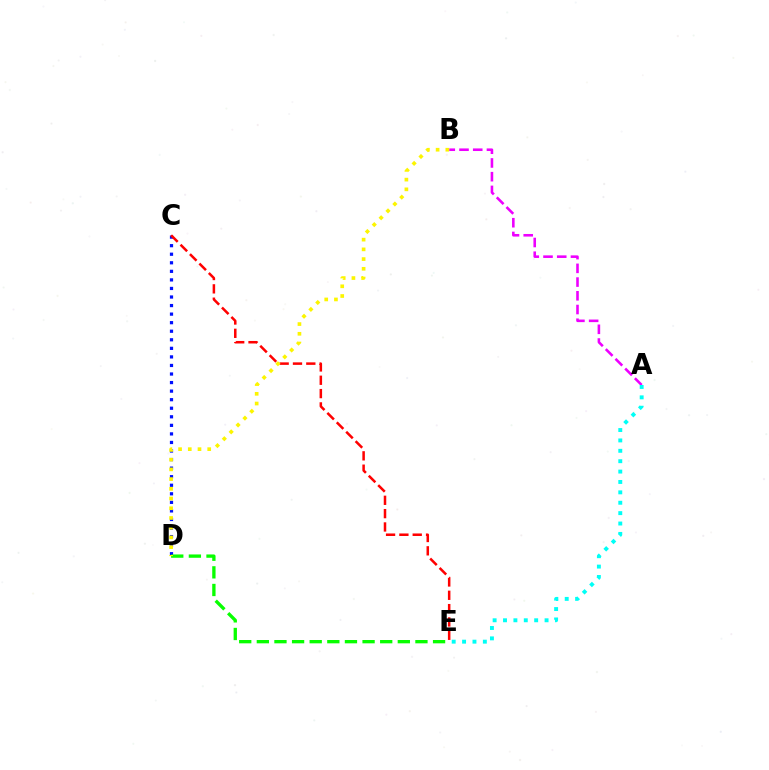{('A', 'B'): [{'color': '#ee00ff', 'line_style': 'dashed', 'thickness': 1.86}], ('C', 'D'): [{'color': '#0010ff', 'line_style': 'dotted', 'thickness': 2.32}], ('C', 'E'): [{'color': '#ff0000', 'line_style': 'dashed', 'thickness': 1.81}], ('D', 'E'): [{'color': '#08ff00', 'line_style': 'dashed', 'thickness': 2.39}], ('A', 'E'): [{'color': '#00fff6', 'line_style': 'dotted', 'thickness': 2.82}], ('B', 'D'): [{'color': '#fcf500', 'line_style': 'dotted', 'thickness': 2.64}]}